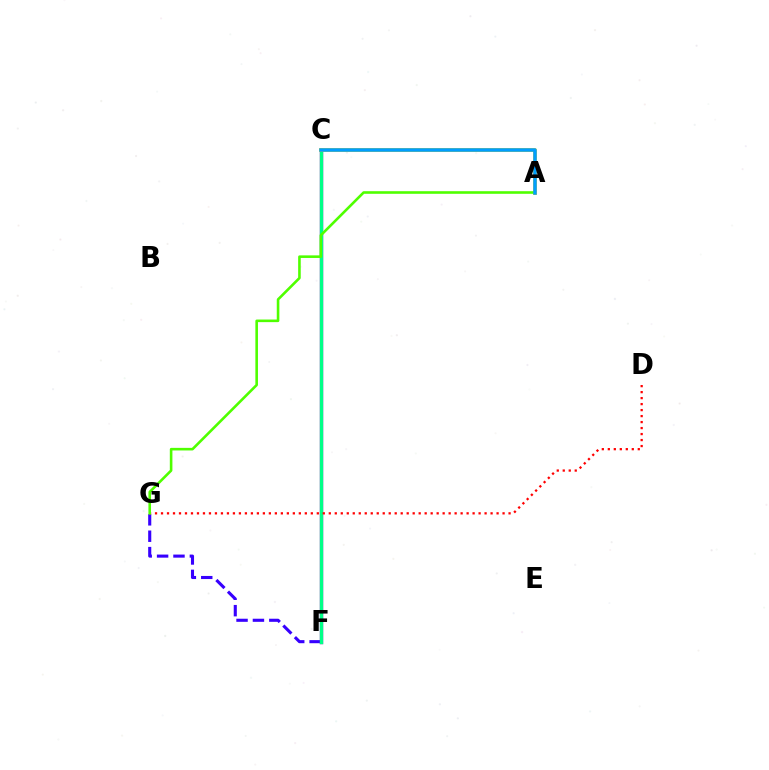{('C', 'F'): [{'color': '#ff00ed', 'line_style': 'solid', 'thickness': 2.44}, {'color': '#00ff86', 'line_style': 'solid', 'thickness': 2.48}], ('F', 'G'): [{'color': '#3700ff', 'line_style': 'dashed', 'thickness': 2.23}], ('A', 'C'): [{'color': '#ffd500', 'line_style': 'solid', 'thickness': 2.72}, {'color': '#009eff', 'line_style': 'solid', 'thickness': 2.52}], ('D', 'G'): [{'color': '#ff0000', 'line_style': 'dotted', 'thickness': 1.63}], ('A', 'G'): [{'color': '#4fff00', 'line_style': 'solid', 'thickness': 1.87}]}